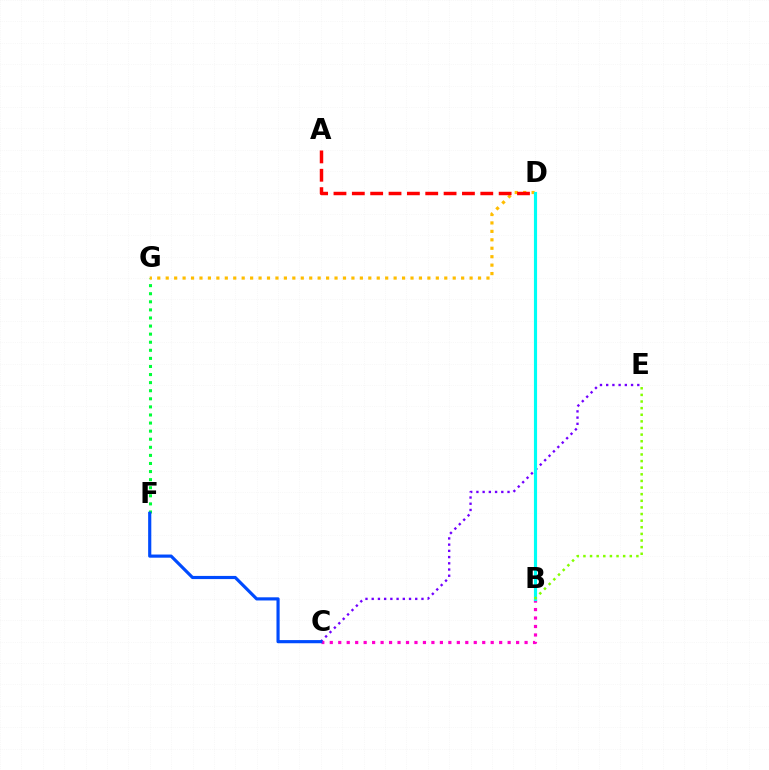{('F', 'G'): [{'color': '#00ff39', 'line_style': 'dotted', 'thickness': 2.2}], ('D', 'G'): [{'color': '#ffbd00', 'line_style': 'dotted', 'thickness': 2.29}], ('C', 'E'): [{'color': '#7200ff', 'line_style': 'dotted', 'thickness': 1.69}], ('A', 'D'): [{'color': '#ff0000', 'line_style': 'dashed', 'thickness': 2.49}], ('B', 'C'): [{'color': '#ff00cf', 'line_style': 'dotted', 'thickness': 2.3}], ('B', 'D'): [{'color': '#00fff6', 'line_style': 'solid', 'thickness': 2.27}], ('C', 'F'): [{'color': '#004bff', 'line_style': 'solid', 'thickness': 2.28}], ('B', 'E'): [{'color': '#84ff00', 'line_style': 'dotted', 'thickness': 1.8}]}